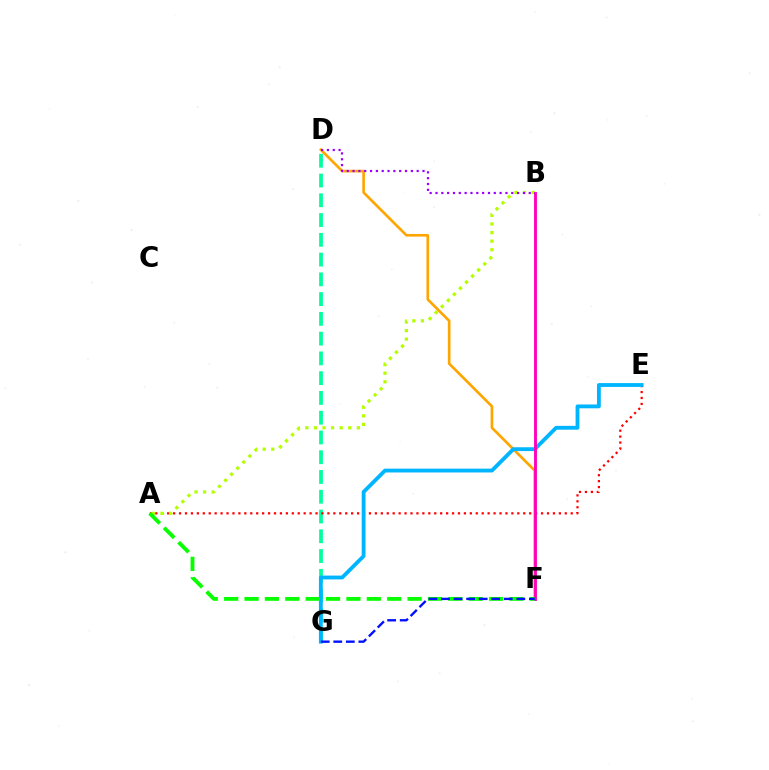{('D', 'G'): [{'color': '#00ff9d', 'line_style': 'dashed', 'thickness': 2.68}], ('A', 'E'): [{'color': '#ff0000', 'line_style': 'dotted', 'thickness': 1.61}], ('D', 'F'): [{'color': '#ffa500', 'line_style': 'solid', 'thickness': 1.91}], ('E', 'G'): [{'color': '#00b5ff', 'line_style': 'solid', 'thickness': 2.76}], ('A', 'B'): [{'color': '#b3ff00', 'line_style': 'dotted', 'thickness': 2.33}], ('B', 'F'): [{'color': '#ff00bd', 'line_style': 'solid', 'thickness': 2.07}], ('A', 'F'): [{'color': '#08ff00', 'line_style': 'dashed', 'thickness': 2.77}], ('B', 'D'): [{'color': '#9b00ff', 'line_style': 'dotted', 'thickness': 1.58}], ('F', 'G'): [{'color': '#0010ff', 'line_style': 'dashed', 'thickness': 1.7}]}